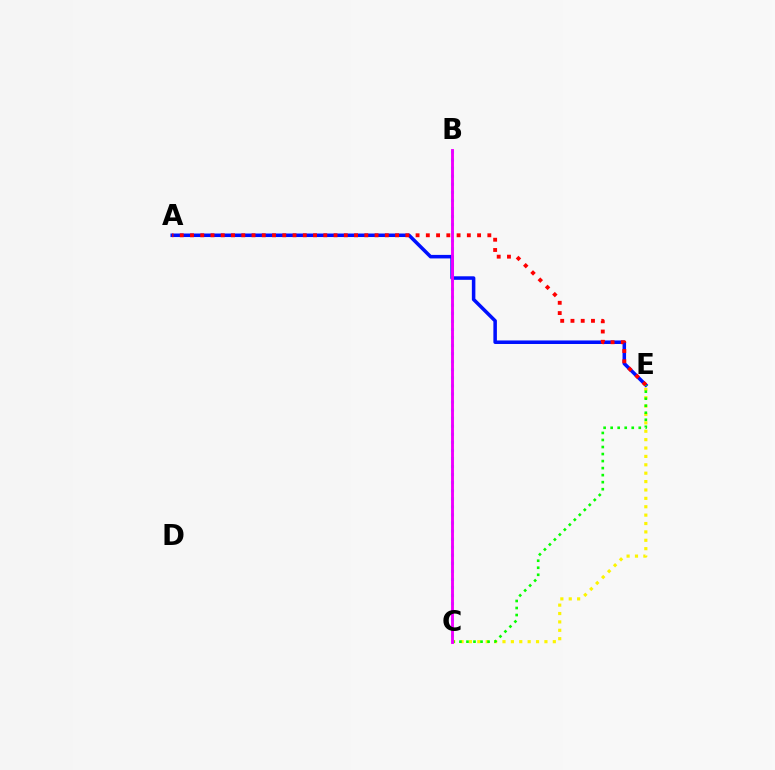{('B', 'C'): [{'color': '#00fff6', 'line_style': 'dotted', 'thickness': 2.19}, {'color': '#ee00ff', 'line_style': 'solid', 'thickness': 2.08}], ('C', 'E'): [{'color': '#fcf500', 'line_style': 'dotted', 'thickness': 2.28}, {'color': '#08ff00', 'line_style': 'dotted', 'thickness': 1.91}], ('A', 'E'): [{'color': '#0010ff', 'line_style': 'solid', 'thickness': 2.54}, {'color': '#ff0000', 'line_style': 'dotted', 'thickness': 2.79}]}